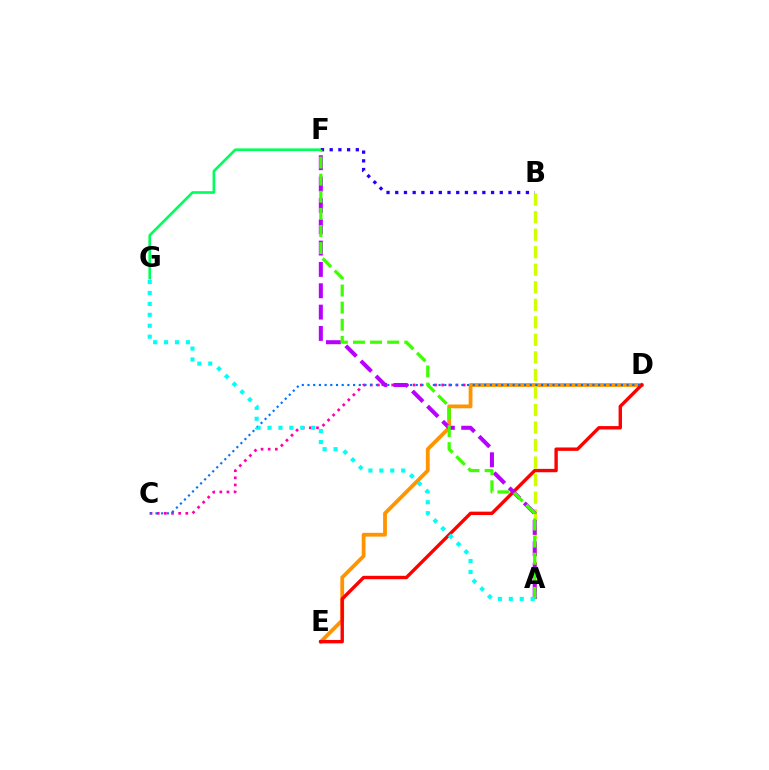{('C', 'D'): [{'color': '#ff00ac', 'line_style': 'dotted', 'thickness': 1.94}, {'color': '#0074ff', 'line_style': 'dotted', 'thickness': 1.55}], ('D', 'E'): [{'color': '#ff9400', 'line_style': 'solid', 'thickness': 2.73}, {'color': '#ff0000', 'line_style': 'solid', 'thickness': 2.44}], ('A', 'B'): [{'color': '#d1ff00', 'line_style': 'dashed', 'thickness': 2.38}], ('A', 'F'): [{'color': '#b900ff', 'line_style': 'dashed', 'thickness': 2.9}, {'color': '#3dff00', 'line_style': 'dashed', 'thickness': 2.32}], ('F', 'G'): [{'color': '#00ff5c', 'line_style': 'solid', 'thickness': 1.92}], ('B', 'F'): [{'color': '#2500ff', 'line_style': 'dotted', 'thickness': 2.37}], ('A', 'G'): [{'color': '#00fff6', 'line_style': 'dotted', 'thickness': 2.97}]}